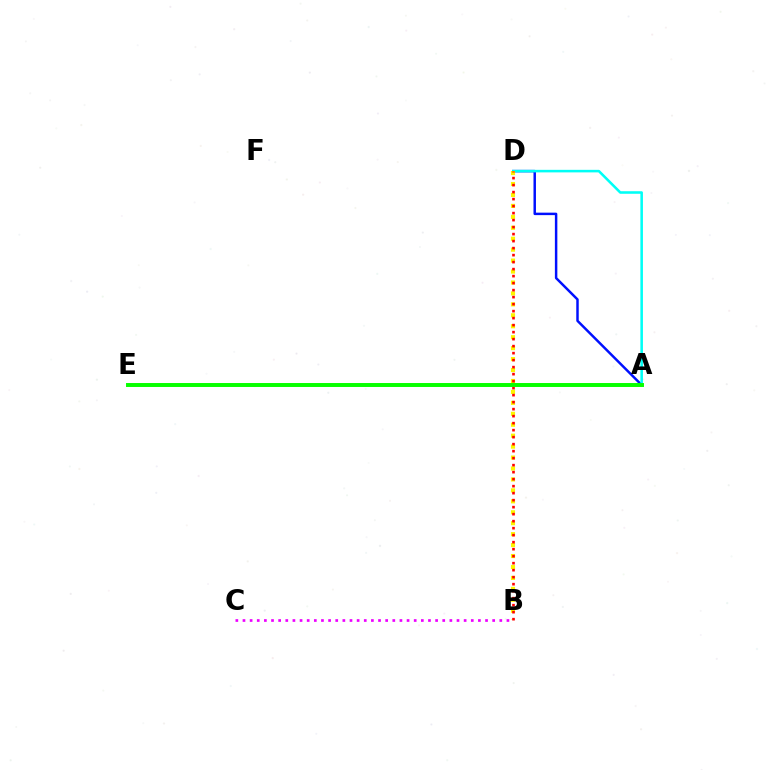{('A', 'D'): [{'color': '#0010ff', 'line_style': 'solid', 'thickness': 1.78}, {'color': '#00fff6', 'line_style': 'solid', 'thickness': 1.84}], ('B', 'D'): [{'color': '#fcf500', 'line_style': 'dotted', 'thickness': 2.97}, {'color': '#ff0000', 'line_style': 'dotted', 'thickness': 1.9}], ('B', 'C'): [{'color': '#ee00ff', 'line_style': 'dotted', 'thickness': 1.94}], ('A', 'E'): [{'color': '#08ff00', 'line_style': 'solid', 'thickness': 2.84}]}